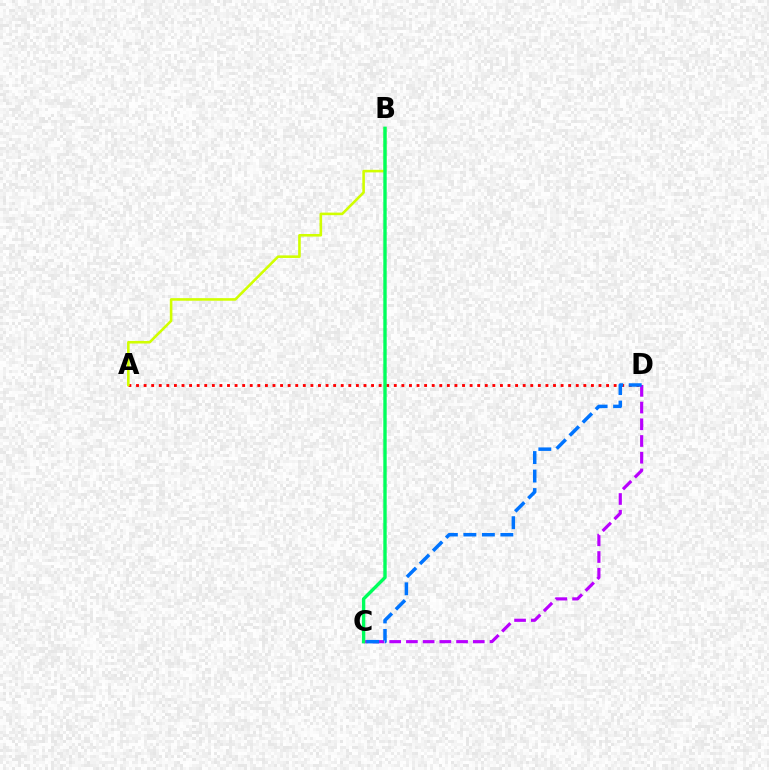{('C', 'D'): [{'color': '#b900ff', 'line_style': 'dashed', 'thickness': 2.27}, {'color': '#0074ff', 'line_style': 'dashed', 'thickness': 2.51}], ('A', 'D'): [{'color': '#ff0000', 'line_style': 'dotted', 'thickness': 2.06}], ('A', 'B'): [{'color': '#d1ff00', 'line_style': 'solid', 'thickness': 1.86}], ('B', 'C'): [{'color': '#00ff5c', 'line_style': 'solid', 'thickness': 2.43}]}